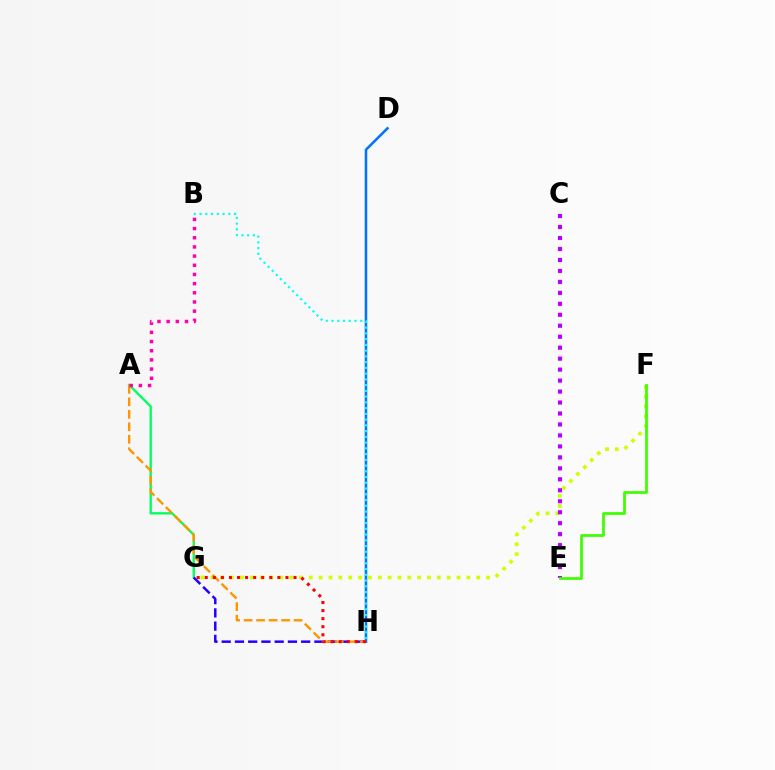{('F', 'G'): [{'color': '#d1ff00', 'line_style': 'dotted', 'thickness': 2.68}], ('C', 'E'): [{'color': '#b900ff', 'line_style': 'dotted', 'thickness': 2.98}], ('E', 'F'): [{'color': '#3dff00', 'line_style': 'solid', 'thickness': 1.97}], ('A', 'G'): [{'color': '#00ff5c', 'line_style': 'solid', 'thickness': 1.69}], ('D', 'H'): [{'color': '#0074ff', 'line_style': 'solid', 'thickness': 1.83}], ('G', 'H'): [{'color': '#2500ff', 'line_style': 'dashed', 'thickness': 1.8}, {'color': '#ff0000', 'line_style': 'dotted', 'thickness': 2.19}], ('A', 'H'): [{'color': '#ff9400', 'line_style': 'dashed', 'thickness': 1.7}], ('B', 'H'): [{'color': '#00fff6', 'line_style': 'dotted', 'thickness': 1.56}], ('A', 'B'): [{'color': '#ff00ac', 'line_style': 'dotted', 'thickness': 2.49}]}